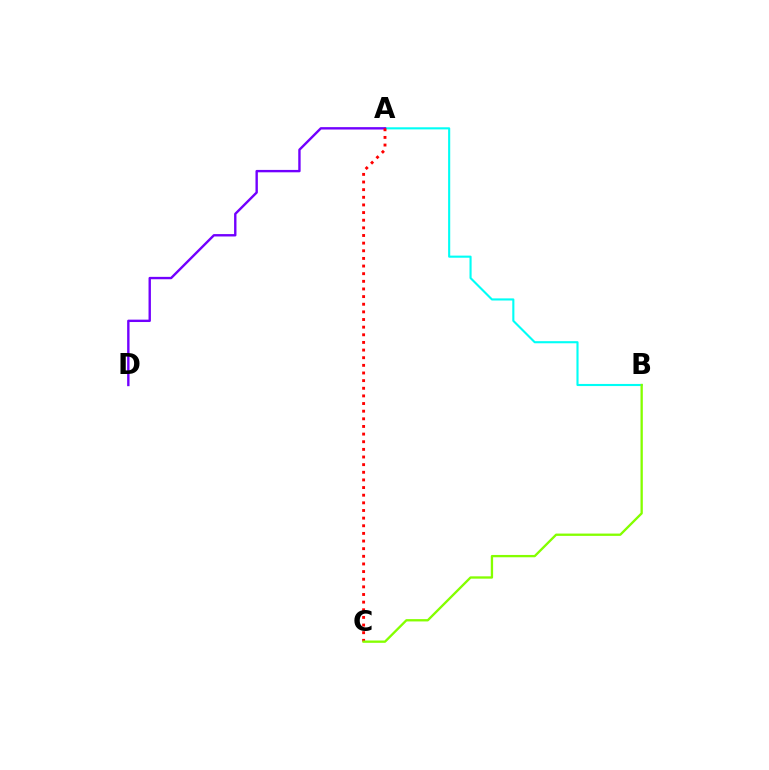{('A', 'B'): [{'color': '#00fff6', 'line_style': 'solid', 'thickness': 1.52}], ('A', 'D'): [{'color': '#7200ff', 'line_style': 'solid', 'thickness': 1.72}], ('A', 'C'): [{'color': '#ff0000', 'line_style': 'dotted', 'thickness': 2.08}], ('B', 'C'): [{'color': '#84ff00', 'line_style': 'solid', 'thickness': 1.67}]}